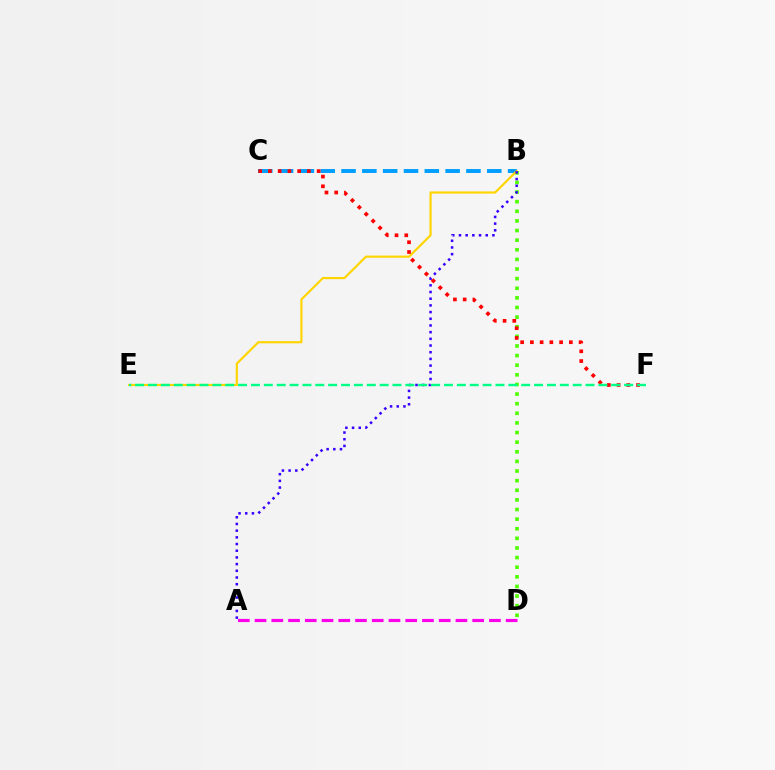{('A', 'D'): [{'color': '#ff00ed', 'line_style': 'dashed', 'thickness': 2.27}], ('B', 'D'): [{'color': '#4fff00', 'line_style': 'dotted', 'thickness': 2.61}], ('B', 'C'): [{'color': '#009eff', 'line_style': 'dashed', 'thickness': 2.83}], ('B', 'E'): [{'color': '#ffd500', 'line_style': 'solid', 'thickness': 1.56}], ('C', 'F'): [{'color': '#ff0000', 'line_style': 'dotted', 'thickness': 2.65}], ('A', 'B'): [{'color': '#3700ff', 'line_style': 'dotted', 'thickness': 1.82}], ('E', 'F'): [{'color': '#00ff86', 'line_style': 'dashed', 'thickness': 1.75}]}